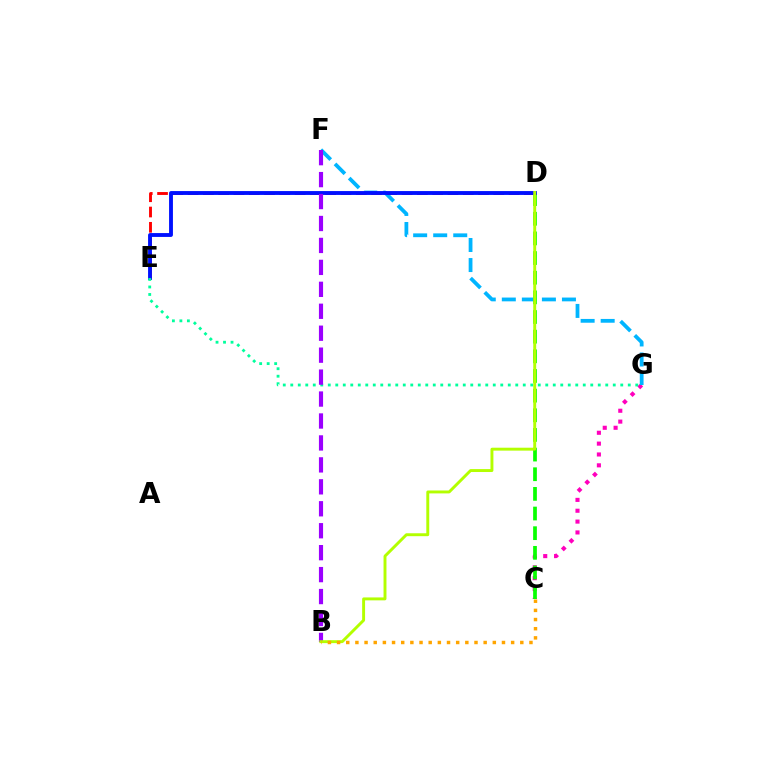{('C', 'G'): [{'color': '#ff00bd', 'line_style': 'dotted', 'thickness': 2.95}], ('F', 'G'): [{'color': '#00b5ff', 'line_style': 'dashed', 'thickness': 2.72}], ('D', 'E'): [{'color': '#ff0000', 'line_style': 'dashed', 'thickness': 2.08}, {'color': '#0010ff', 'line_style': 'solid', 'thickness': 2.78}], ('C', 'D'): [{'color': '#08ff00', 'line_style': 'dashed', 'thickness': 2.67}], ('E', 'G'): [{'color': '#00ff9d', 'line_style': 'dotted', 'thickness': 2.04}], ('B', 'F'): [{'color': '#9b00ff', 'line_style': 'dashed', 'thickness': 2.98}], ('B', 'D'): [{'color': '#b3ff00', 'line_style': 'solid', 'thickness': 2.1}], ('B', 'C'): [{'color': '#ffa500', 'line_style': 'dotted', 'thickness': 2.49}]}